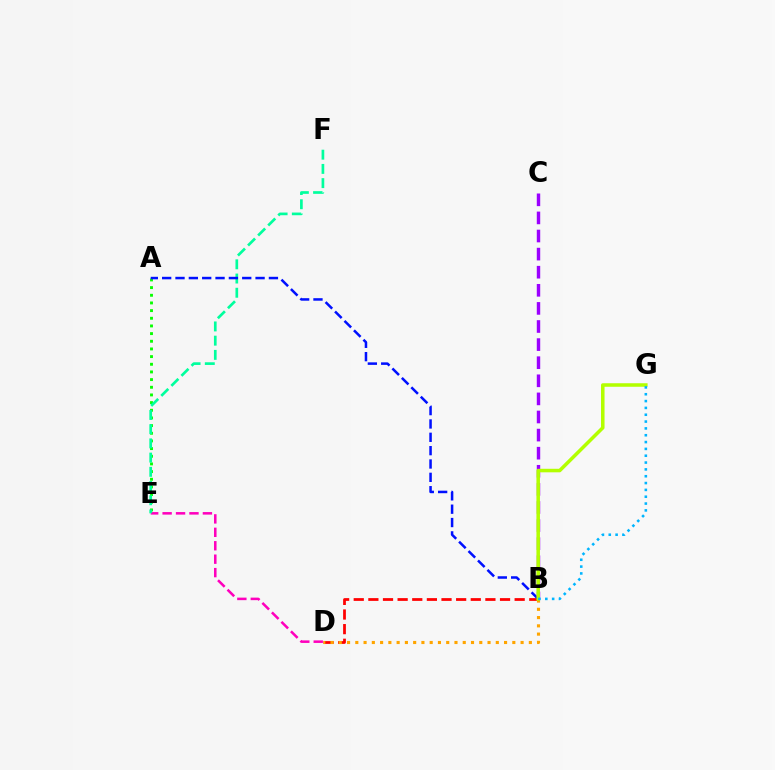{('B', 'D'): [{'color': '#ff0000', 'line_style': 'dashed', 'thickness': 1.99}, {'color': '#ffa500', 'line_style': 'dotted', 'thickness': 2.25}], ('D', 'E'): [{'color': '#ff00bd', 'line_style': 'dashed', 'thickness': 1.82}], ('A', 'E'): [{'color': '#08ff00', 'line_style': 'dotted', 'thickness': 2.08}], ('E', 'F'): [{'color': '#00ff9d', 'line_style': 'dashed', 'thickness': 1.93}], ('B', 'C'): [{'color': '#9b00ff', 'line_style': 'dashed', 'thickness': 2.46}], ('A', 'B'): [{'color': '#0010ff', 'line_style': 'dashed', 'thickness': 1.81}], ('B', 'G'): [{'color': '#b3ff00', 'line_style': 'solid', 'thickness': 2.54}, {'color': '#00b5ff', 'line_style': 'dotted', 'thickness': 1.86}]}